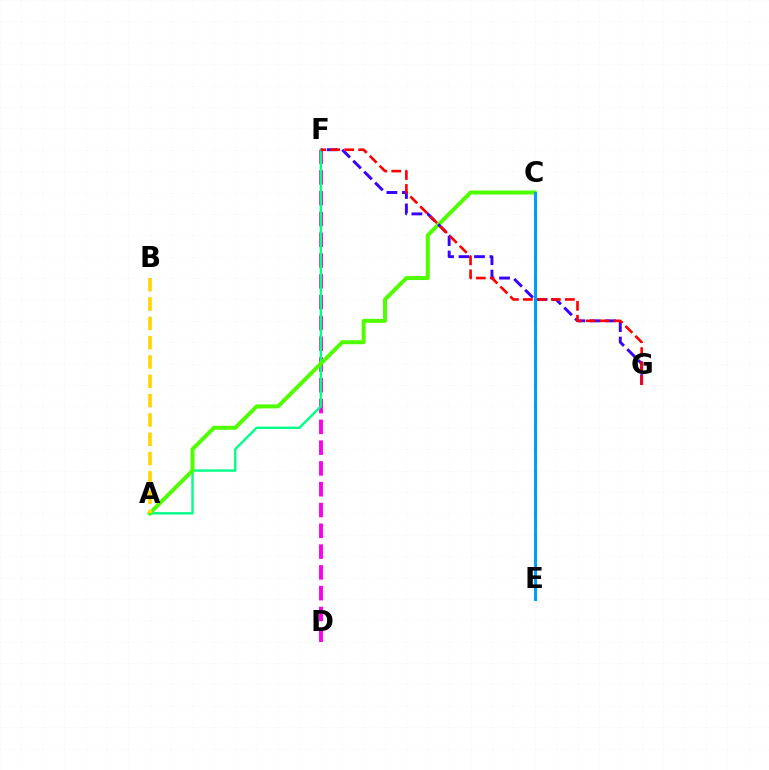{('D', 'F'): [{'color': '#ff00ed', 'line_style': 'dashed', 'thickness': 2.82}], ('A', 'F'): [{'color': '#00ff86', 'line_style': 'solid', 'thickness': 1.72}], ('A', 'C'): [{'color': '#4fff00', 'line_style': 'solid', 'thickness': 2.87}], ('F', 'G'): [{'color': '#3700ff', 'line_style': 'dashed', 'thickness': 2.1}, {'color': '#ff0000', 'line_style': 'dashed', 'thickness': 1.9}], ('A', 'B'): [{'color': '#ffd500', 'line_style': 'dashed', 'thickness': 2.62}], ('C', 'E'): [{'color': '#009eff', 'line_style': 'solid', 'thickness': 2.19}]}